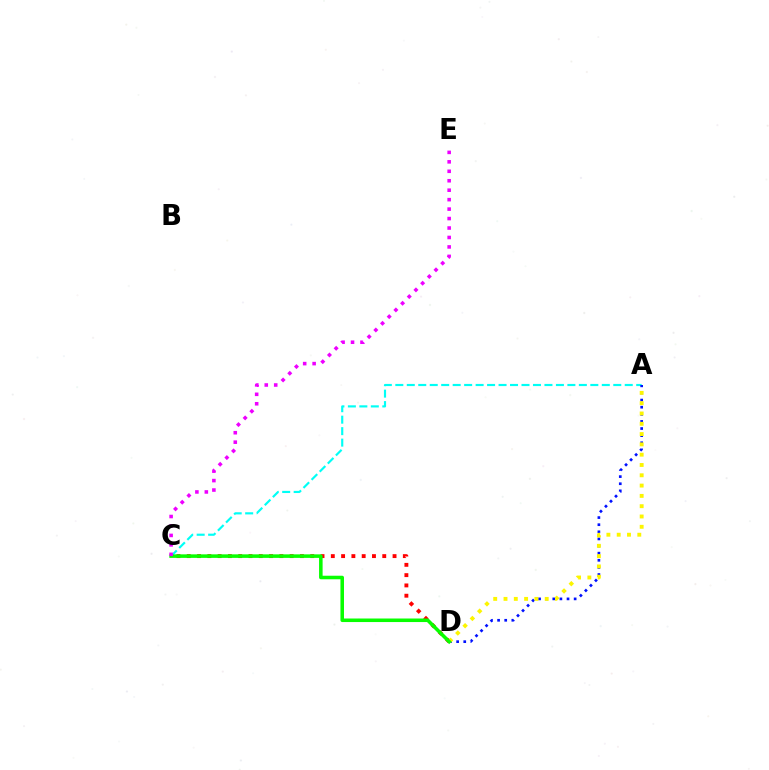{('A', 'C'): [{'color': '#00fff6', 'line_style': 'dashed', 'thickness': 1.56}], ('A', 'D'): [{'color': '#0010ff', 'line_style': 'dotted', 'thickness': 1.93}, {'color': '#fcf500', 'line_style': 'dotted', 'thickness': 2.8}], ('C', 'D'): [{'color': '#ff0000', 'line_style': 'dotted', 'thickness': 2.8}, {'color': '#08ff00', 'line_style': 'solid', 'thickness': 2.55}], ('C', 'E'): [{'color': '#ee00ff', 'line_style': 'dotted', 'thickness': 2.57}]}